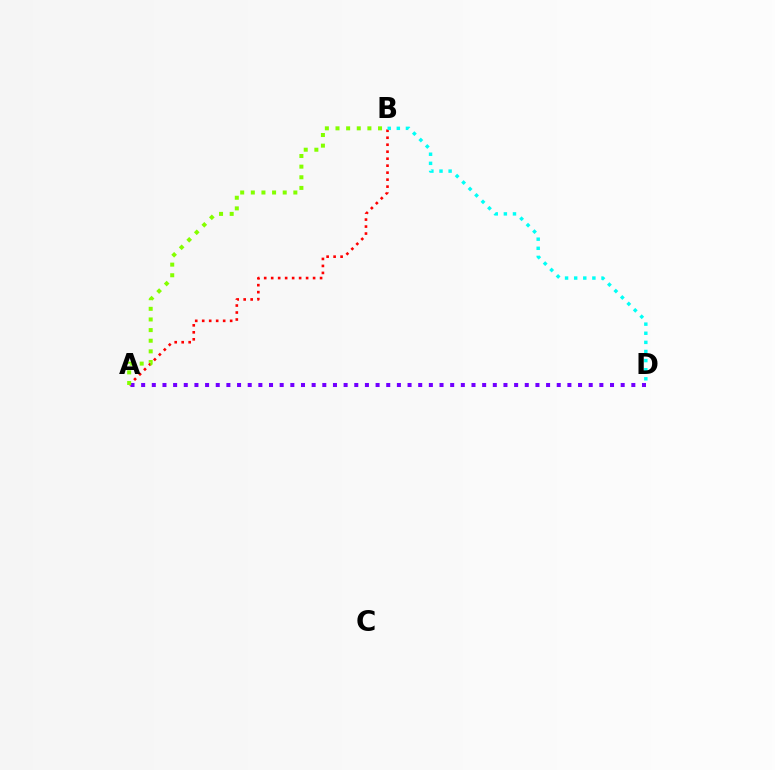{('A', 'B'): [{'color': '#ff0000', 'line_style': 'dotted', 'thickness': 1.9}, {'color': '#84ff00', 'line_style': 'dotted', 'thickness': 2.89}], ('A', 'D'): [{'color': '#7200ff', 'line_style': 'dotted', 'thickness': 2.9}], ('B', 'D'): [{'color': '#00fff6', 'line_style': 'dotted', 'thickness': 2.48}]}